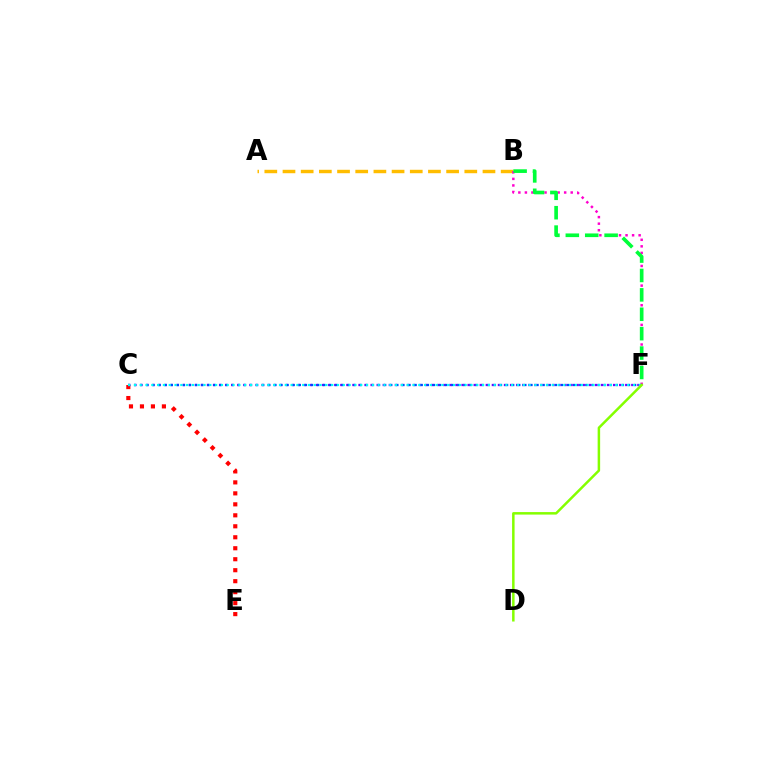{('C', 'E'): [{'color': '#ff0000', 'line_style': 'dotted', 'thickness': 2.98}], ('C', 'F'): [{'color': '#7200ff', 'line_style': 'dotted', 'thickness': 1.65}, {'color': '#004bff', 'line_style': 'dotted', 'thickness': 1.66}, {'color': '#00fff6', 'line_style': 'dotted', 'thickness': 1.58}], ('A', 'B'): [{'color': '#ffbd00', 'line_style': 'dashed', 'thickness': 2.47}], ('B', 'F'): [{'color': '#ff00cf', 'line_style': 'dotted', 'thickness': 1.78}, {'color': '#00ff39', 'line_style': 'dashed', 'thickness': 2.64}], ('D', 'F'): [{'color': '#84ff00', 'line_style': 'solid', 'thickness': 1.8}]}